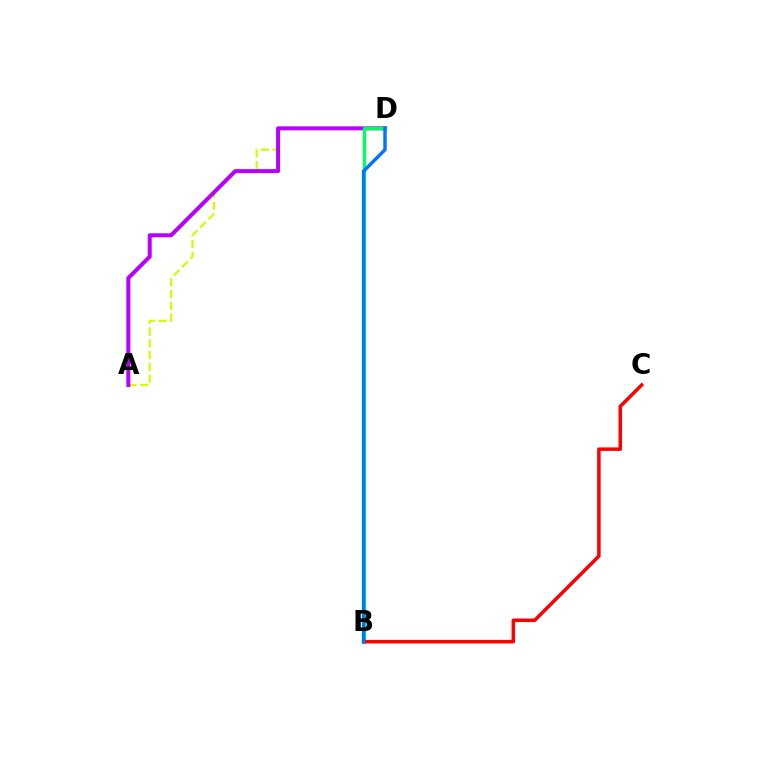{('A', 'D'): [{'color': '#d1ff00', 'line_style': 'dashed', 'thickness': 1.6}, {'color': '#b900ff', 'line_style': 'solid', 'thickness': 2.88}], ('B', 'D'): [{'color': '#00ff5c', 'line_style': 'solid', 'thickness': 2.42}, {'color': '#0074ff', 'line_style': 'solid', 'thickness': 2.48}], ('B', 'C'): [{'color': '#ff0000', 'line_style': 'solid', 'thickness': 2.52}]}